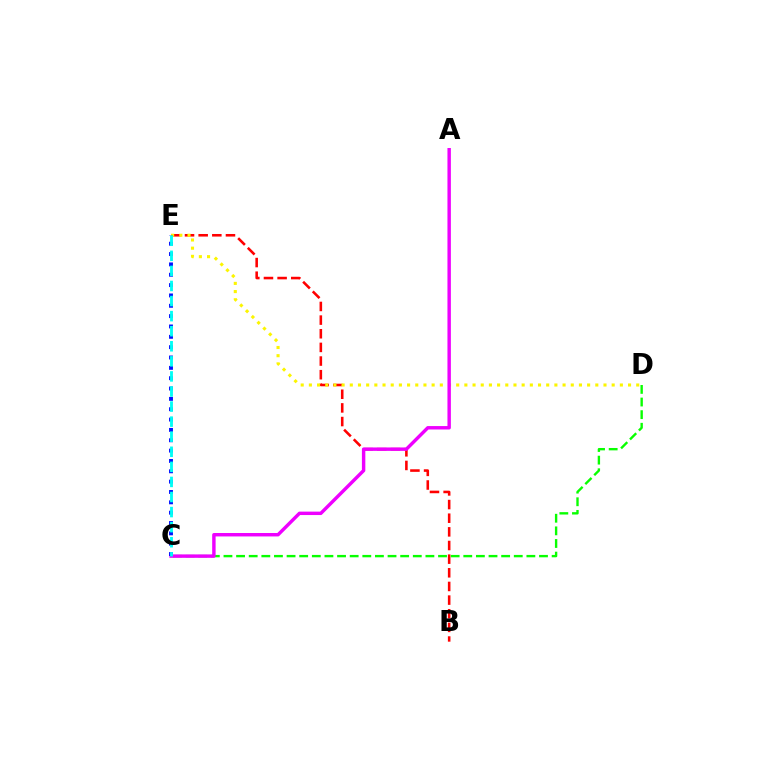{('B', 'E'): [{'color': '#ff0000', 'line_style': 'dashed', 'thickness': 1.85}], ('C', 'D'): [{'color': '#08ff00', 'line_style': 'dashed', 'thickness': 1.71}], ('D', 'E'): [{'color': '#fcf500', 'line_style': 'dotted', 'thickness': 2.22}], ('A', 'C'): [{'color': '#ee00ff', 'line_style': 'solid', 'thickness': 2.47}], ('C', 'E'): [{'color': '#0010ff', 'line_style': 'dotted', 'thickness': 2.81}, {'color': '#00fff6', 'line_style': 'dashed', 'thickness': 2.05}]}